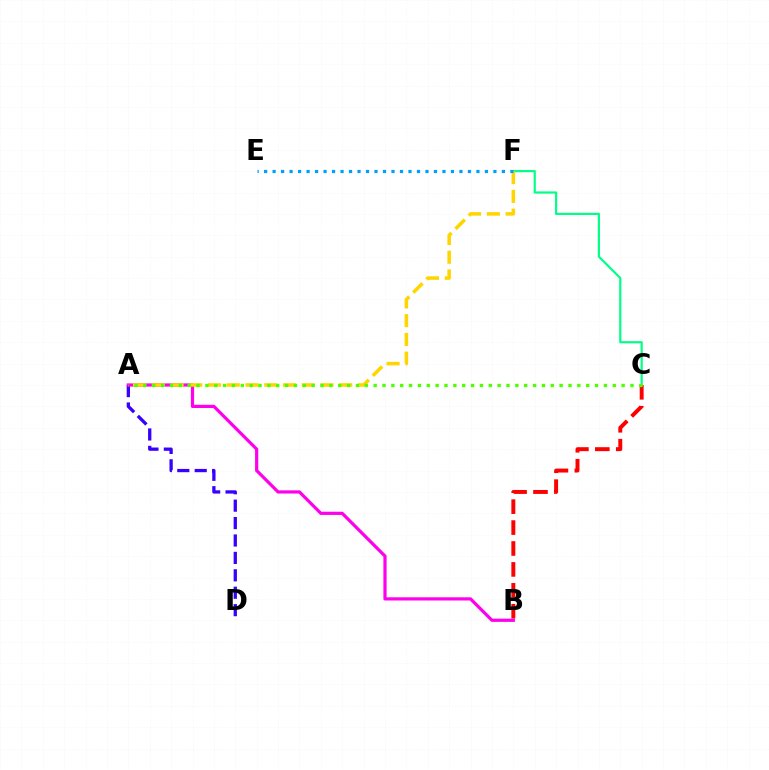{('B', 'C'): [{'color': '#ff0000', 'line_style': 'dashed', 'thickness': 2.84}], ('A', 'D'): [{'color': '#3700ff', 'line_style': 'dashed', 'thickness': 2.37}], ('A', 'B'): [{'color': '#ff00ed', 'line_style': 'solid', 'thickness': 2.31}], ('C', 'F'): [{'color': '#00ff86', 'line_style': 'solid', 'thickness': 1.57}], ('A', 'F'): [{'color': '#ffd500', 'line_style': 'dashed', 'thickness': 2.55}], ('E', 'F'): [{'color': '#009eff', 'line_style': 'dotted', 'thickness': 2.31}], ('A', 'C'): [{'color': '#4fff00', 'line_style': 'dotted', 'thickness': 2.41}]}